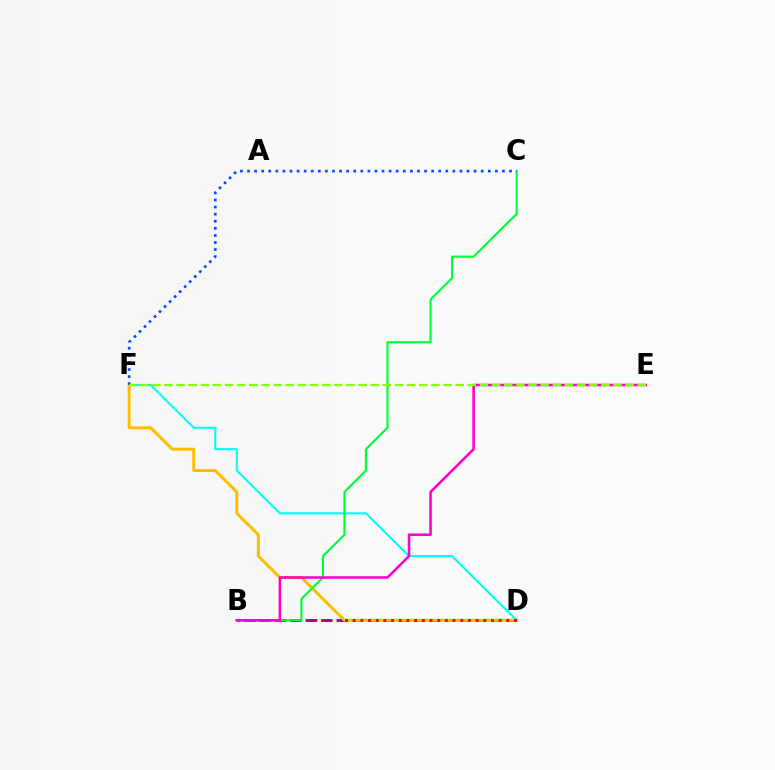{('B', 'D'): [{'color': '#7200ff', 'line_style': 'dashed', 'thickness': 2.1}, {'color': '#ff0000', 'line_style': 'dotted', 'thickness': 2.09}], ('D', 'F'): [{'color': '#00fff6', 'line_style': 'solid', 'thickness': 1.51}, {'color': '#ffbd00', 'line_style': 'solid', 'thickness': 2.14}], ('B', 'C'): [{'color': '#00ff39', 'line_style': 'solid', 'thickness': 1.56}], ('C', 'F'): [{'color': '#004bff', 'line_style': 'dotted', 'thickness': 1.92}], ('B', 'E'): [{'color': '#ff00cf', 'line_style': 'solid', 'thickness': 1.85}], ('E', 'F'): [{'color': '#84ff00', 'line_style': 'dashed', 'thickness': 1.65}]}